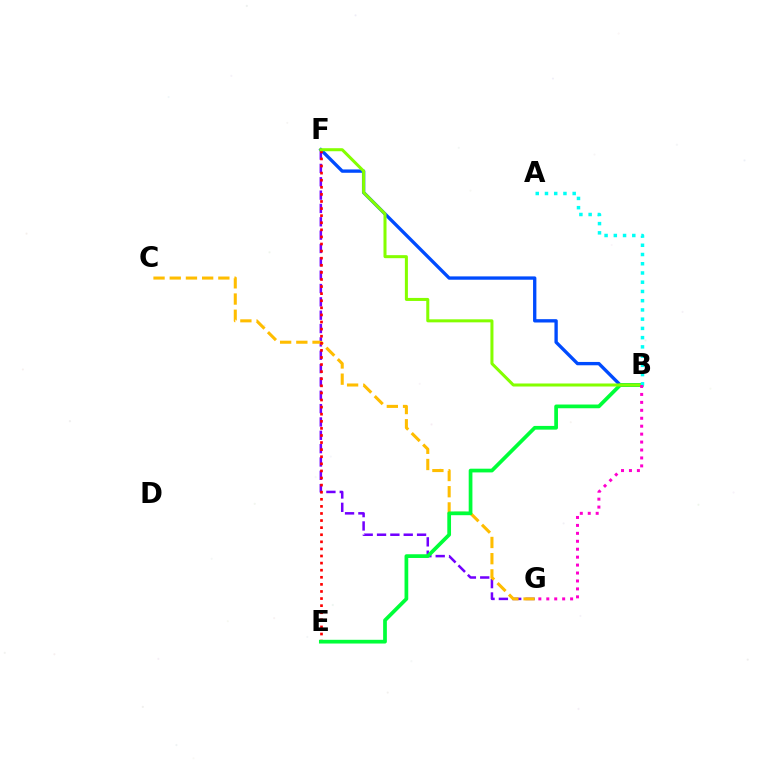{('F', 'G'): [{'color': '#7200ff', 'line_style': 'dashed', 'thickness': 1.81}], ('C', 'G'): [{'color': '#ffbd00', 'line_style': 'dashed', 'thickness': 2.2}], ('B', 'F'): [{'color': '#004bff', 'line_style': 'solid', 'thickness': 2.4}, {'color': '#84ff00', 'line_style': 'solid', 'thickness': 2.18}], ('E', 'F'): [{'color': '#ff0000', 'line_style': 'dotted', 'thickness': 1.93}], ('B', 'E'): [{'color': '#00ff39', 'line_style': 'solid', 'thickness': 2.68}], ('A', 'B'): [{'color': '#00fff6', 'line_style': 'dotted', 'thickness': 2.51}], ('B', 'G'): [{'color': '#ff00cf', 'line_style': 'dotted', 'thickness': 2.16}]}